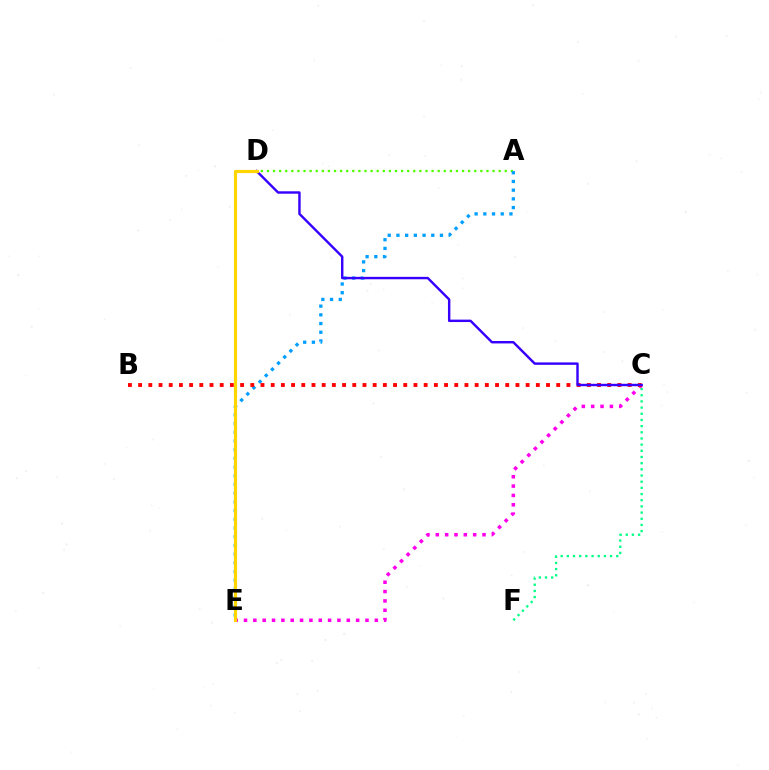{('A', 'D'): [{'color': '#4fff00', 'line_style': 'dotted', 'thickness': 1.66}], ('A', 'E'): [{'color': '#009eff', 'line_style': 'dotted', 'thickness': 2.36}], ('C', 'E'): [{'color': '#ff00ed', 'line_style': 'dotted', 'thickness': 2.54}], ('B', 'C'): [{'color': '#ff0000', 'line_style': 'dotted', 'thickness': 2.77}], ('C', 'D'): [{'color': '#3700ff', 'line_style': 'solid', 'thickness': 1.74}], ('C', 'F'): [{'color': '#00ff86', 'line_style': 'dotted', 'thickness': 1.68}], ('D', 'E'): [{'color': '#ffd500', 'line_style': 'solid', 'thickness': 2.27}]}